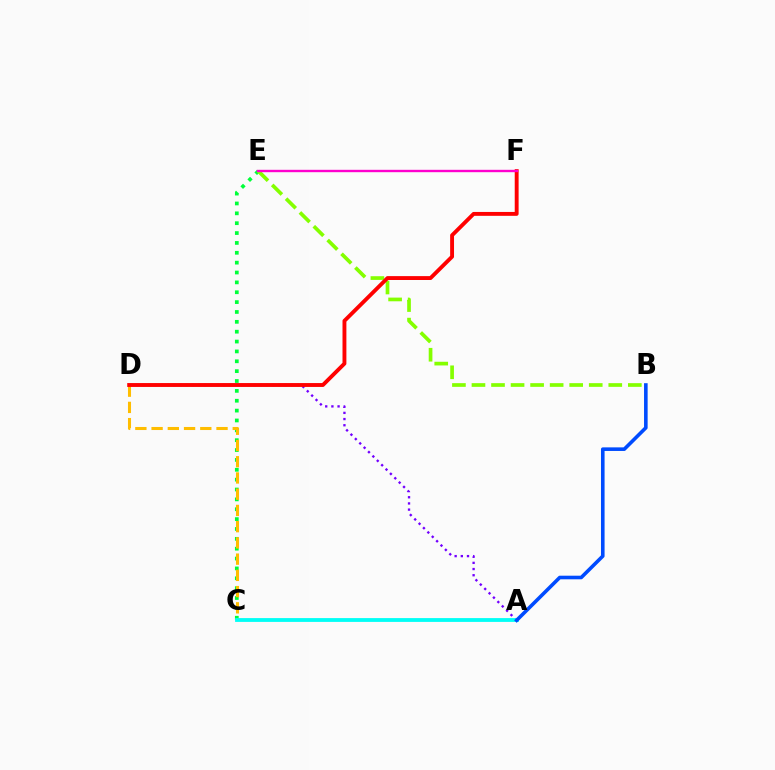{('C', 'E'): [{'color': '#00ff39', 'line_style': 'dotted', 'thickness': 2.68}], ('C', 'D'): [{'color': '#ffbd00', 'line_style': 'dashed', 'thickness': 2.21}], ('B', 'E'): [{'color': '#84ff00', 'line_style': 'dashed', 'thickness': 2.65}], ('A', 'D'): [{'color': '#7200ff', 'line_style': 'dotted', 'thickness': 1.68}], ('A', 'C'): [{'color': '#00fff6', 'line_style': 'solid', 'thickness': 2.75}], ('D', 'F'): [{'color': '#ff0000', 'line_style': 'solid', 'thickness': 2.8}], ('A', 'B'): [{'color': '#004bff', 'line_style': 'solid', 'thickness': 2.59}], ('E', 'F'): [{'color': '#ff00cf', 'line_style': 'solid', 'thickness': 1.71}]}